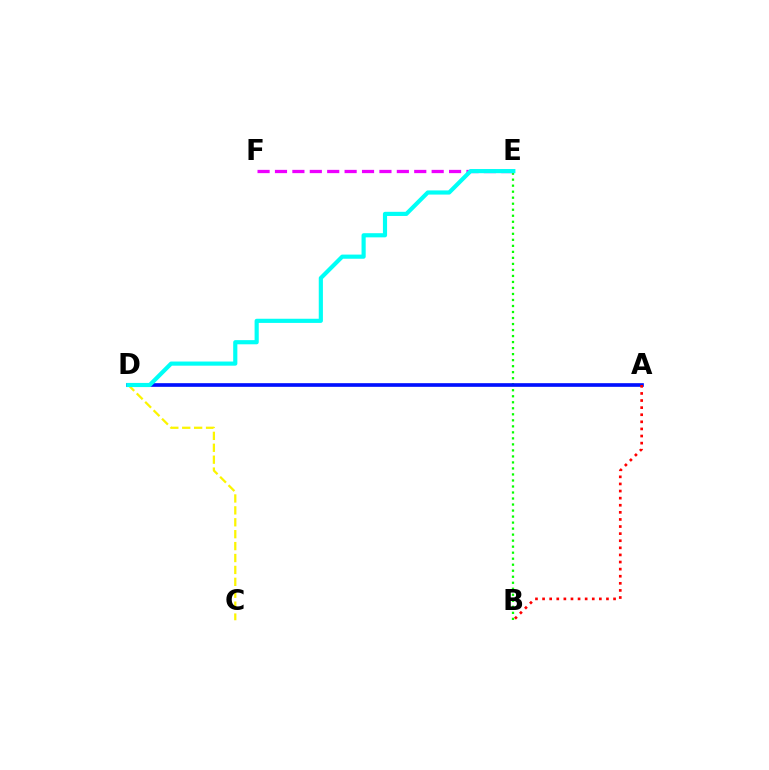{('B', 'E'): [{'color': '#08ff00', 'line_style': 'dotted', 'thickness': 1.63}], ('E', 'F'): [{'color': '#ee00ff', 'line_style': 'dashed', 'thickness': 2.37}], ('A', 'D'): [{'color': '#0010ff', 'line_style': 'solid', 'thickness': 2.63}], ('C', 'D'): [{'color': '#fcf500', 'line_style': 'dashed', 'thickness': 1.62}], ('A', 'B'): [{'color': '#ff0000', 'line_style': 'dotted', 'thickness': 1.93}], ('D', 'E'): [{'color': '#00fff6', 'line_style': 'solid', 'thickness': 2.99}]}